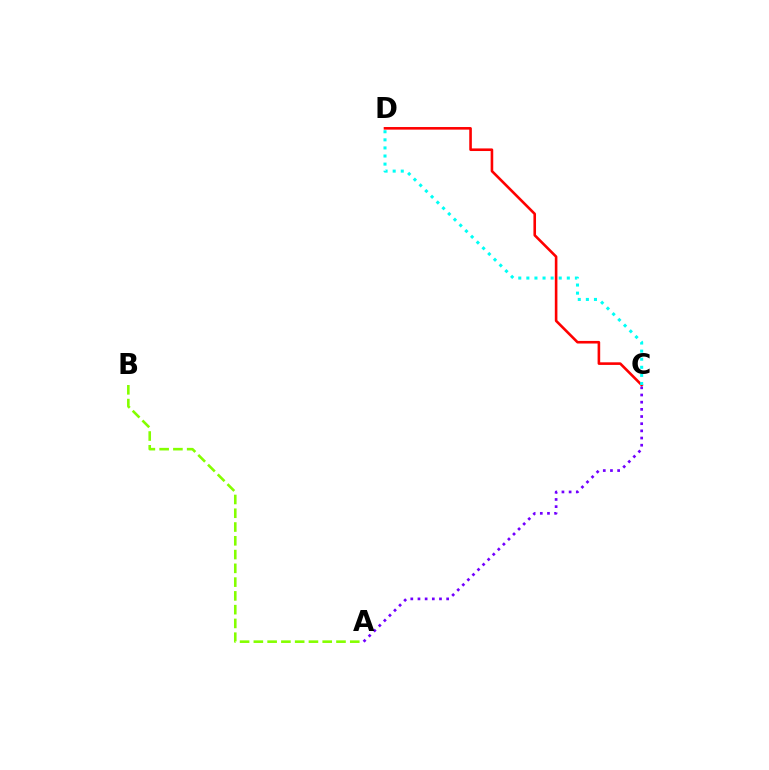{('A', 'B'): [{'color': '#84ff00', 'line_style': 'dashed', 'thickness': 1.87}], ('C', 'D'): [{'color': '#ff0000', 'line_style': 'solid', 'thickness': 1.87}, {'color': '#00fff6', 'line_style': 'dotted', 'thickness': 2.2}], ('A', 'C'): [{'color': '#7200ff', 'line_style': 'dotted', 'thickness': 1.95}]}